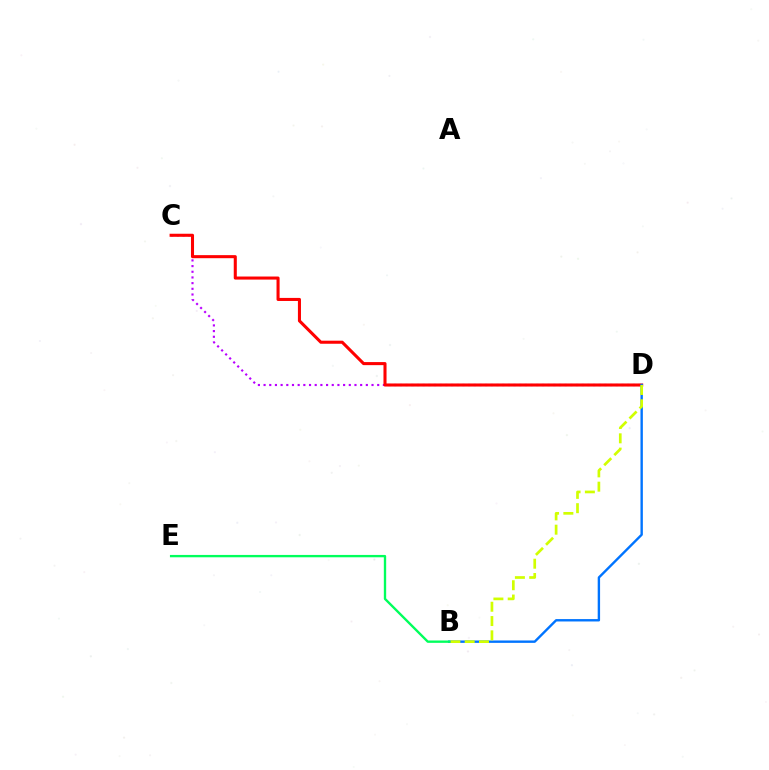{('C', 'D'): [{'color': '#b900ff', 'line_style': 'dotted', 'thickness': 1.54}, {'color': '#ff0000', 'line_style': 'solid', 'thickness': 2.2}], ('B', 'D'): [{'color': '#0074ff', 'line_style': 'solid', 'thickness': 1.72}, {'color': '#d1ff00', 'line_style': 'dashed', 'thickness': 1.94}], ('B', 'E'): [{'color': '#00ff5c', 'line_style': 'solid', 'thickness': 1.69}]}